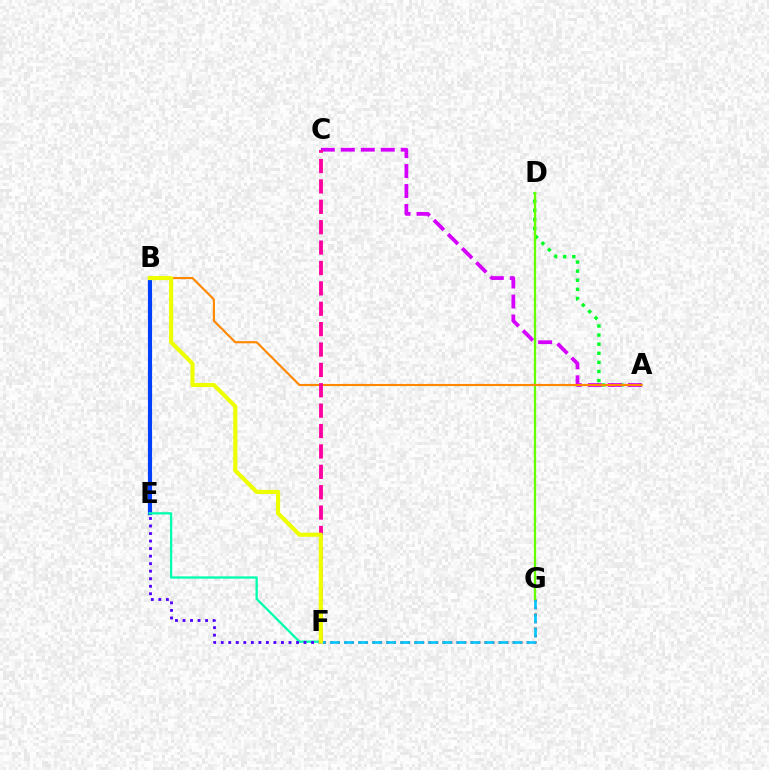{('F', 'G'): [{'color': '#ff0000', 'line_style': 'dotted', 'thickness': 1.91}, {'color': '#00c7ff', 'line_style': 'dashed', 'thickness': 1.91}], ('A', 'D'): [{'color': '#00ff27', 'line_style': 'dotted', 'thickness': 2.47}], ('B', 'E'): [{'color': '#003fff', 'line_style': 'solid', 'thickness': 2.98}], ('A', 'C'): [{'color': '#d600ff', 'line_style': 'dashed', 'thickness': 2.71}], ('D', 'G'): [{'color': '#66ff00', 'line_style': 'solid', 'thickness': 1.67}], ('A', 'B'): [{'color': '#ff8800', 'line_style': 'solid', 'thickness': 1.54}], ('E', 'F'): [{'color': '#00ffaf', 'line_style': 'solid', 'thickness': 1.66}, {'color': '#4f00ff', 'line_style': 'dotted', 'thickness': 2.05}], ('C', 'F'): [{'color': '#ff00a0', 'line_style': 'dashed', 'thickness': 2.77}], ('B', 'F'): [{'color': '#eeff00', 'line_style': 'solid', 'thickness': 2.97}]}